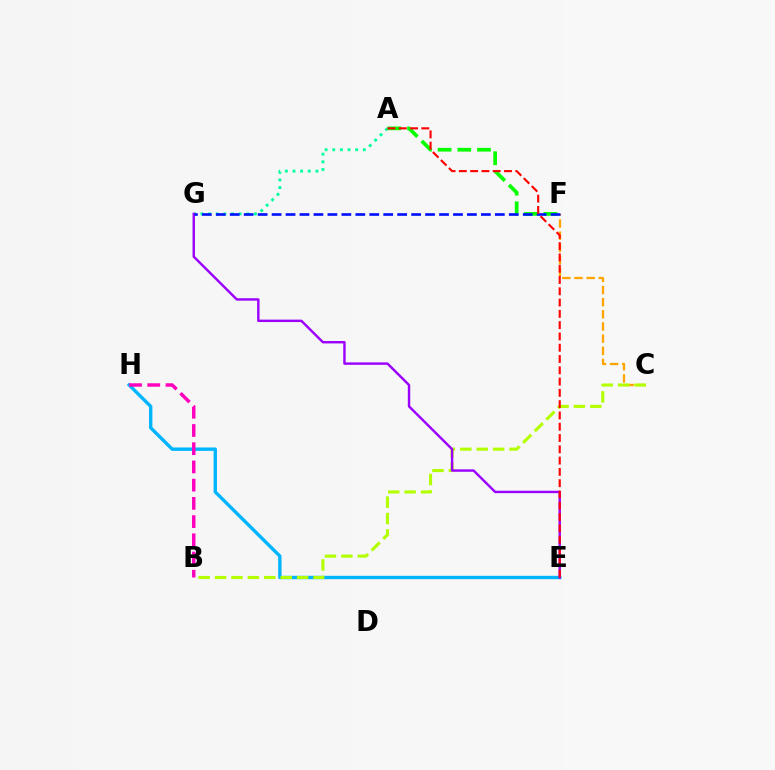{('C', 'F'): [{'color': '#ffa500', 'line_style': 'dashed', 'thickness': 1.65}], ('E', 'H'): [{'color': '#00b5ff', 'line_style': 'solid', 'thickness': 2.43}], ('B', 'C'): [{'color': '#b3ff00', 'line_style': 'dashed', 'thickness': 2.23}], ('A', 'G'): [{'color': '#00ff9d', 'line_style': 'dotted', 'thickness': 2.08}], ('E', 'G'): [{'color': '#9b00ff', 'line_style': 'solid', 'thickness': 1.74}], ('A', 'F'): [{'color': '#08ff00', 'line_style': 'dashed', 'thickness': 2.67}], ('B', 'H'): [{'color': '#ff00bd', 'line_style': 'dashed', 'thickness': 2.48}], ('F', 'G'): [{'color': '#0010ff', 'line_style': 'dashed', 'thickness': 1.9}], ('A', 'E'): [{'color': '#ff0000', 'line_style': 'dashed', 'thickness': 1.53}]}